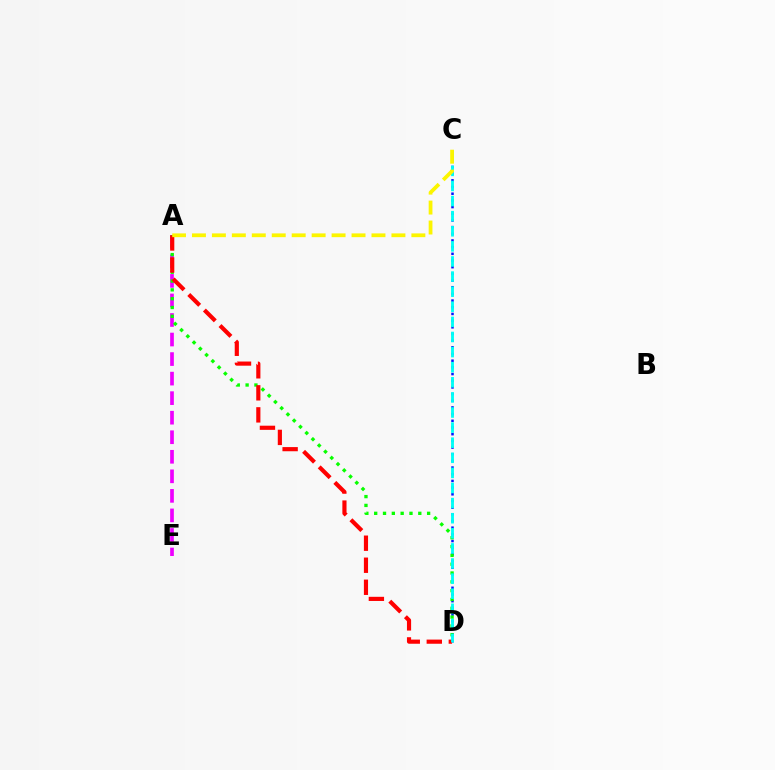{('A', 'E'): [{'color': '#ee00ff', 'line_style': 'dashed', 'thickness': 2.65}], ('C', 'D'): [{'color': '#0010ff', 'line_style': 'dotted', 'thickness': 1.81}, {'color': '#00fff6', 'line_style': 'dashed', 'thickness': 2.05}], ('A', 'D'): [{'color': '#08ff00', 'line_style': 'dotted', 'thickness': 2.4}, {'color': '#ff0000', 'line_style': 'dashed', 'thickness': 2.99}], ('A', 'C'): [{'color': '#fcf500', 'line_style': 'dashed', 'thickness': 2.71}]}